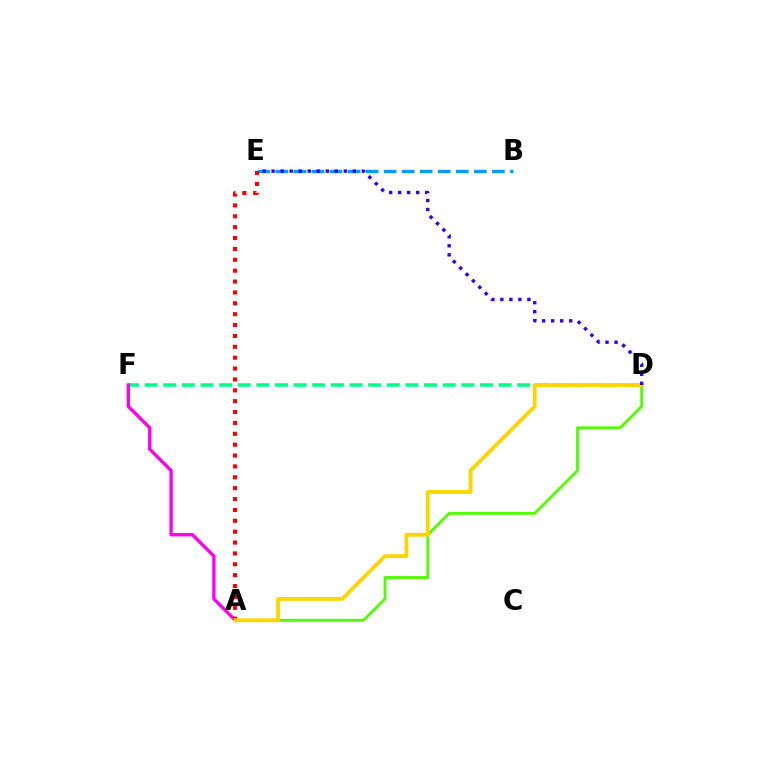{('B', 'E'): [{'color': '#009eff', 'line_style': 'dashed', 'thickness': 2.45}], ('A', 'D'): [{'color': '#4fff00', 'line_style': 'solid', 'thickness': 2.04}, {'color': '#ffd500', 'line_style': 'solid', 'thickness': 2.76}], ('D', 'F'): [{'color': '#00ff86', 'line_style': 'dashed', 'thickness': 2.53}], ('A', 'F'): [{'color': '#ff00ed', 'line_style': 'solid', 'thickness': 2.4}], ('A', 'E'): [{'color': '#ff0000', 'line_style': 'dotted', 'thickness': 2.95}], ('D', 'E'): [{'color': '#3700ff', 'line_style': 'dotted', 'thickness': 2.45}]}